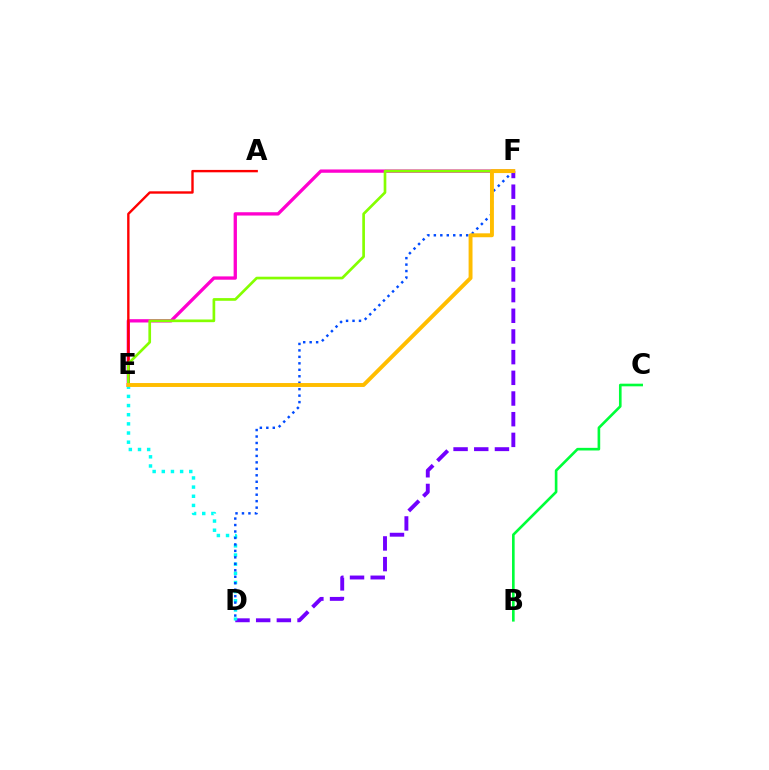{('E', 'F'): [{'color': '#ff00cf', 'line_style': 'solid', 'thickness': 2.38}, {'color': '#84ff00', 'line_style': 'solid', 'thickness': 1.93}, {'color': '#ffbd00', 'line_style': 'solid', 'thickness': 2.82}], ('D', 'F'): [{'color': '#7200ff', 'line_style': 'dashed', 'thickness': 2.81}, {'color': '#004bff', 'line_style': 'dotted', 'thickness': 1.76}], ('B', 'C'): [{'color': '#00ff39', 'line_style': 'solid', 'thickness': 1.9}], ('A', 'E'): [{'color': '#ff0000', 'line_style': 'solid', 'thickness': 1.72}], ('D', 'E'): [{'color': '#00fff6', 'line_style': 'dotted', 'thickness': 2.49}]}